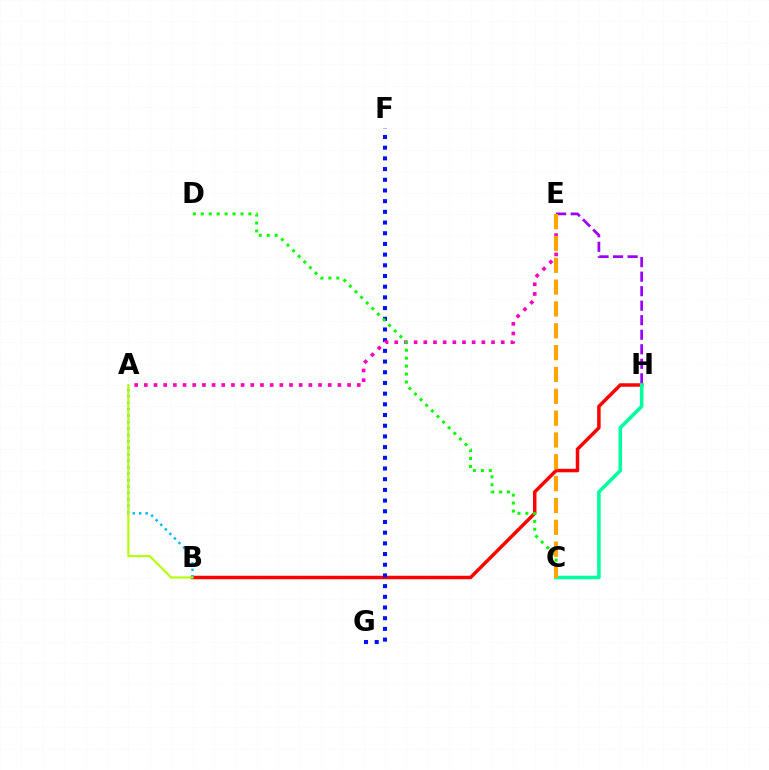{('E', 'H'): [{'color': '#9b00ff', 'line_style': 'dashed', 'thickness': 1.97}], ('B', 'H'): [{'color': '#ff0000', 'line_style': 'solid', 'thickness': 2.5}], ('A', 'B'): [{'color': '#00b5ff', 'line_style': 'dotted', 'thickness': 1.75}, {'color': '#b3ff00', 'line_style': 'solid', 'thickness': 1.54}], ('C', 'H'): [{'color': '#00ff9d', 'line_style': 'solid', 'thickness': 2.55}], ('F', 'G'): [{'color': '#0010ff', 'line_style': 'dotted', 'thickness': 2.91}], ('A', 'E'): [{'color': '#ff00bd', 'line_style': 'dotted', 'thickness': 2.63}], ('C', 'D'): [{'color': '#08ff00', 'line_style': 'dotted', 'thickness': 2.16}], ('C', 'E'): [{'color': '#ffa500', 'line_style': 'dashed', 'thickness': 2.97}]}